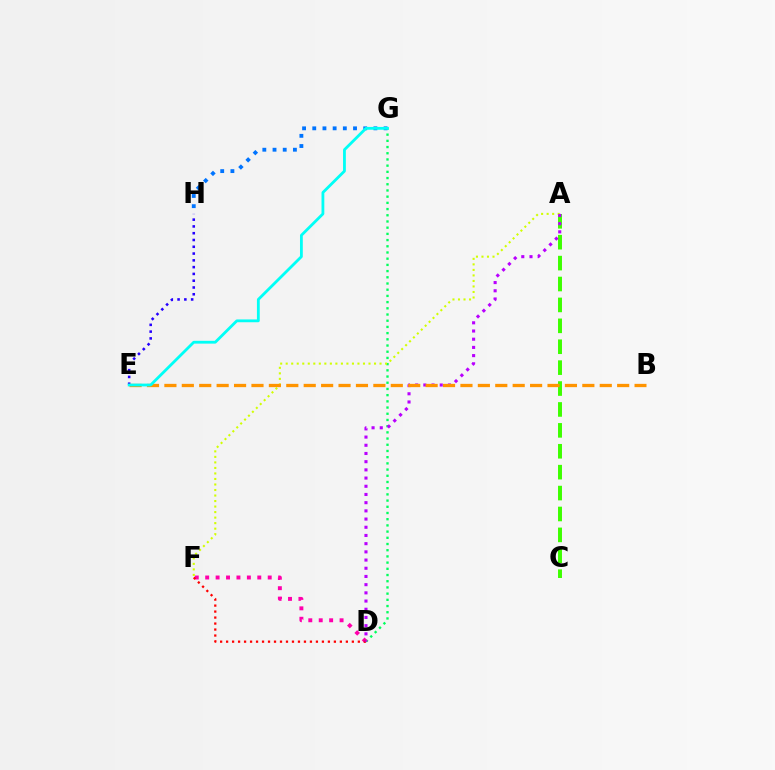{('D', 'G'): [{'color': '#00ff5c', 'line_style': 'dotted', 'thickness': 1.69}], ('D', 'F'): [{'color': '#ff00ac', 'line_style': 'dotted', 'thickness': 2.83}, {'color': '#ff0000', 'line_style': 'dotted', 'thickness': 1.63}], ('E', 'H'): [{'color': '#2500ff', 'line_style': 'dotted', 'thickness': 1.84}], ('G', 'H'): [{'color': '#0074ff', 'line_style': 'dotted', 'thickness': 2.77}], ('A', 'C'): [{'color': '#3dff00', 'line_style': 'dashed', 'thickness': 2.84}], ('A', 'F'): [{'color': '#d1ff00', 'line_style': 'dotted', 'thickness': 1.5}], ('A', 'D'): [{'color': '#b900ff', 'line_style': 'dotted', 'thickness': 2.23}], ('B', 'E'): [{'color': '#ff9400', 'line_style': 'dashed', 'thickness': 2.37}], ('E', 'G'): [{'color': '#00fff6', 'line_style': 'solid', 'thickness': 2.02}]}